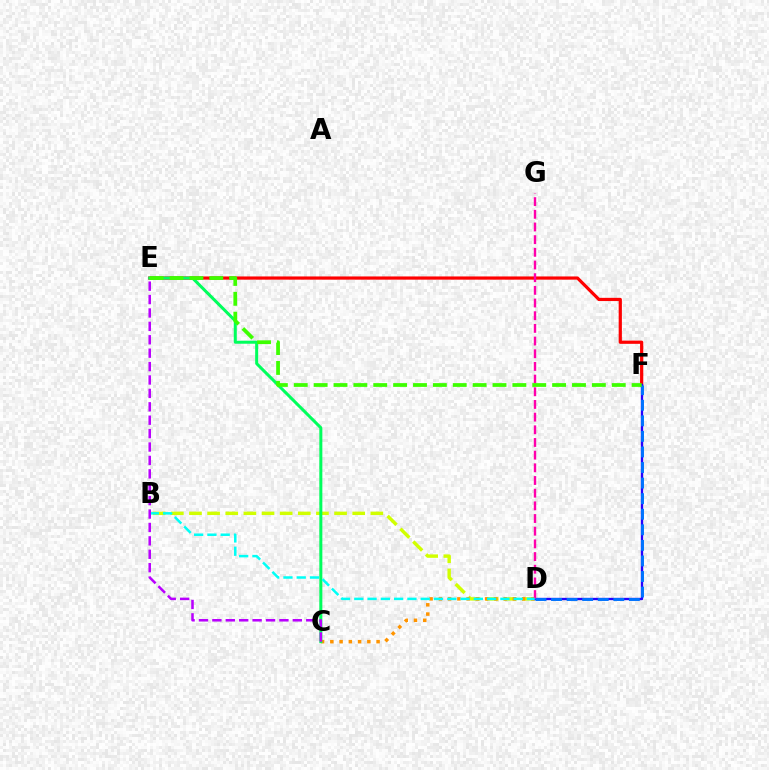{('B', 'D'): [{'color': '#d1ff00', 'line_style': 'dashed', 'thickness': 2.46}, {'color': '#00fff6', 'line_style': 'dashed', 'thickness': 1.8}], ('C', 'D'): [{'color': '#ff9400', 'line_style': 'dotted', 'thickness': 2.51}], ('E', 'F'): [{'color': '#ff0000', 'line_style': 'solid', 'thickness': 2.31}, {'color': '#3dff00', 'line_style': 'dashed', 'thickness': 2.7}], ('D', 'F'): [{'color': '#2500ff', 'line_style': 'solid', 'thickness': 1.68}, {'color': '#0074ff', 'line_style': 'dashed', 'thickness': 2.12}], ('C', 'E'): [{'color': '#00ff5c', 'line_style': 'solid', 'thickness': 2.17}, {'color': '#b900ff', 'line_style': 'dashed', 'thickness': 1.82}], ('D', 'G'): [{'color': '#ff00ac', 'line_style': 'dashed', 'thickness': 1.72}]}